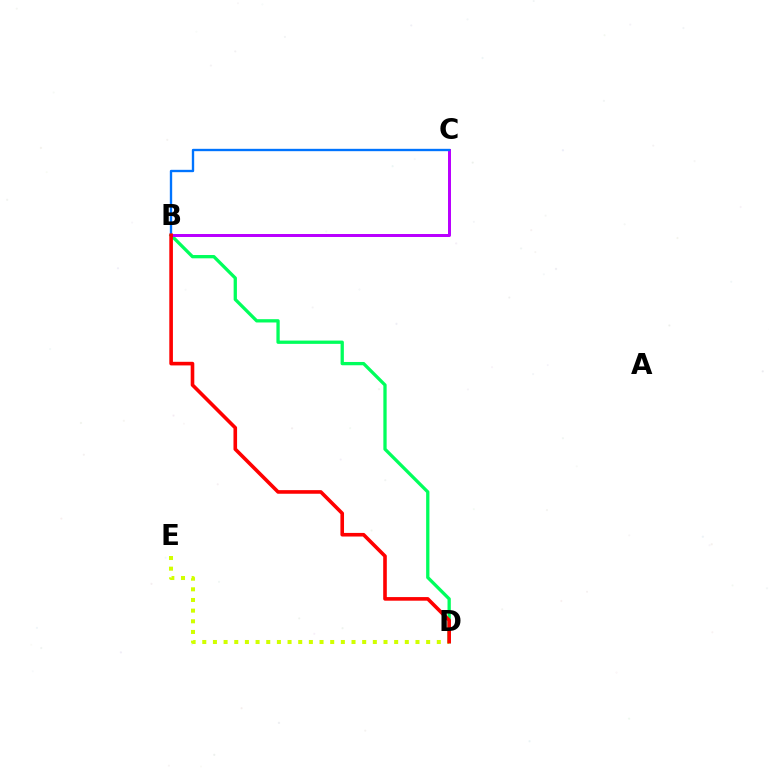{('B', 'D'): [{'color': '#00ff5c', 'line_style': 'solid', 'thickness': 2.37}, {'color': '#ff0000', 'line_style': 'solid', 'thickness': 2.6}], ('D', 'E'): [{'color': '#d1ff00', 'line_style': 'dotted', 'thickness': 2.9}], ('B', 'C'): [{'color': '#b900ff', 'line_style': 'solid', 'thickness': 2.15}, {'color': '#0074ff', 'line_style': 'solid', 'thickness': 1.7}]}